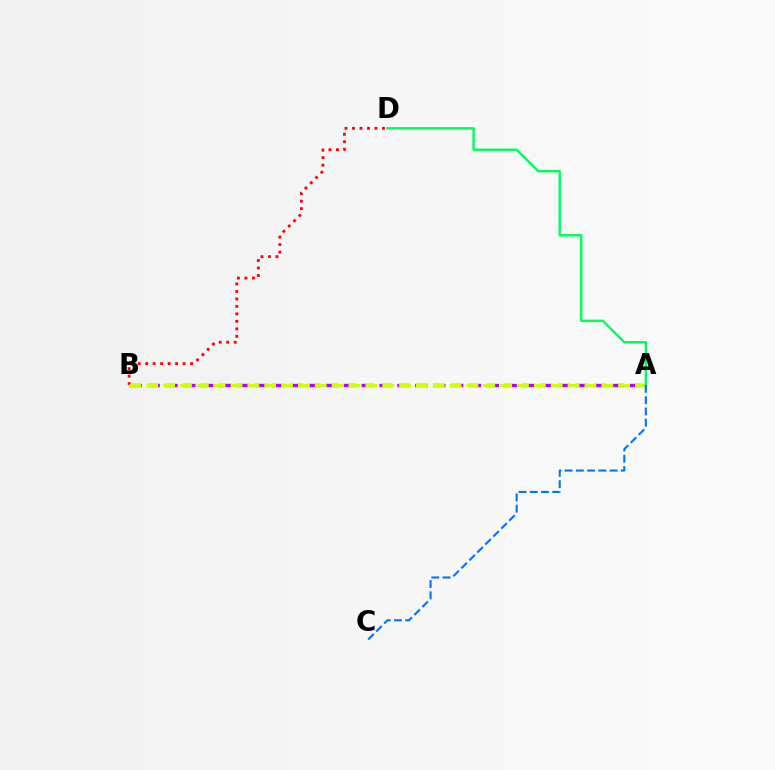{('B', 'D'): [{'color': '#ff0000', 'line_style': 'dotted', 'thickness': 2.03}], ('A', 'B'): [{'color': '#b900ff', 'line_style': 'dashed', 'thickness': 2.43}, {'color': '#d1ff00', 'line_style': 'dashed', 'thickness': 2.29}], ('A', 'D'): [{'color': '#00ff5c', 'line_style': 'solid', 'thickness': 1.76}], ('A', 'C'): [{'color': '#0074ff', 'line_style': 'dashed', 'thickness': 1.53}]}